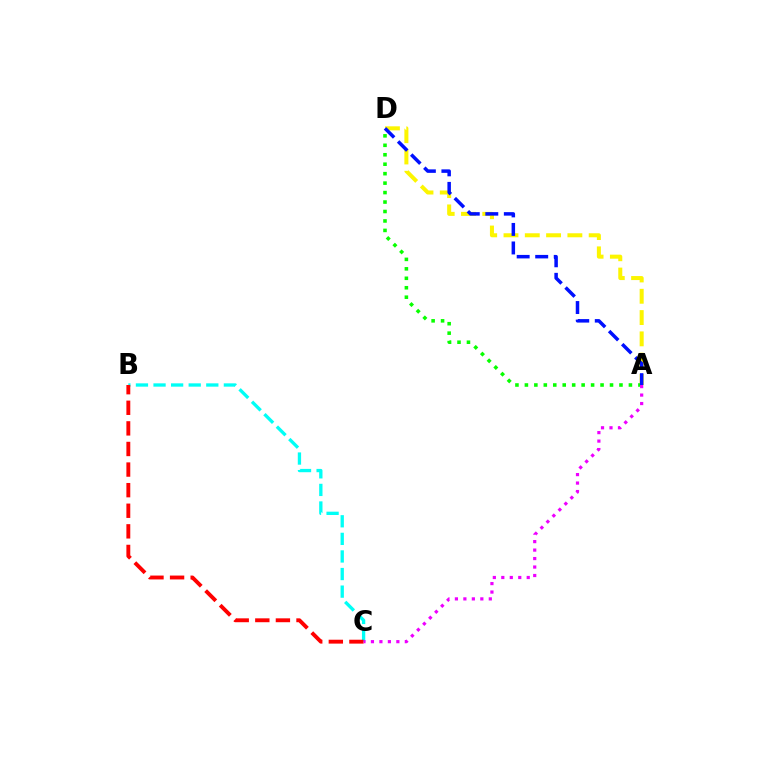{('A', 'D'): [{'color': '#fcf500', 'line_style': 'dashed', 'thickness': 2.89}, {'color': '#08ff00', 'line_style': 'dotted', 'thickness': 2.57}, {'color': '#0010ff', 'line_style': 'dashed', 'thickness': 2.52}], ('B', 'C'): [{'color': '#00fff6', 'line_style': 'dashed', 'thickness': 2.39}, {'color': '#ff0000', 'line_style': 'dashed', 'thickness': 2.8}], ('A', 'C'): [{'color': '#ee00ff', 'line_style': 'dotted', 'thickness': 2.3}]}